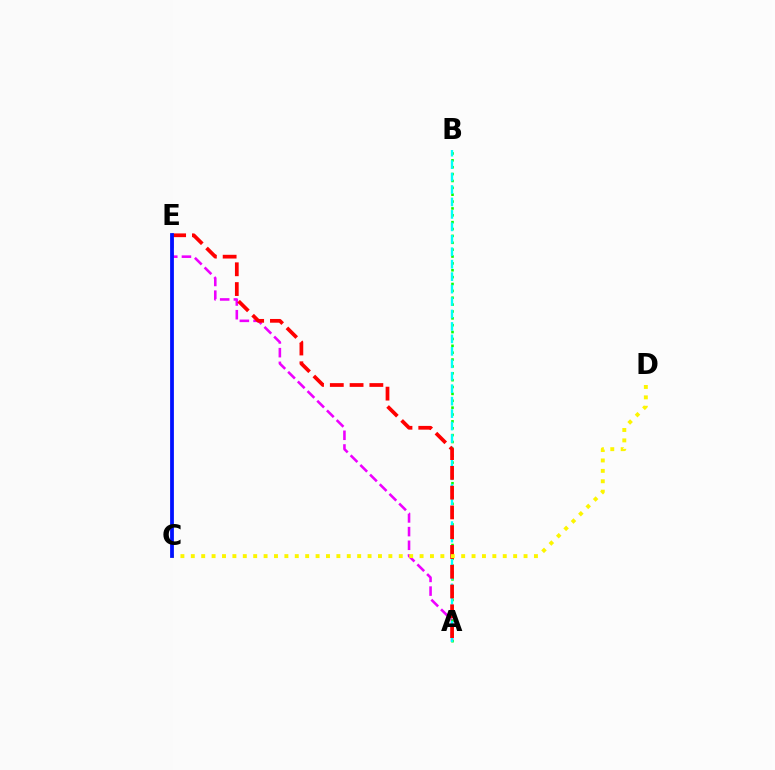{('A', 'E'): [{'color': '#ee00ff', 'line_style': 'dashed', 'thickness': 1.86}, {'color': '#ff0000', 'line_style': 'dashed', 'thickness': 2.69}], ('A', 'B'): [{'color': '#08ff00', 'line_style': 'dotted', 'thickness': 1.87}, {'color': '#00fff6', 'line_style': 'dashed', 'thickness': 1.69}], ('C', 'D'): [{'color': '#fcf500', 'line_style': 'dotted', 'thickness': 2.83}], ('C', 'E'): [{'color': '#0010ff', 'line_style': 'solid', 'thickness': 2.72}]}